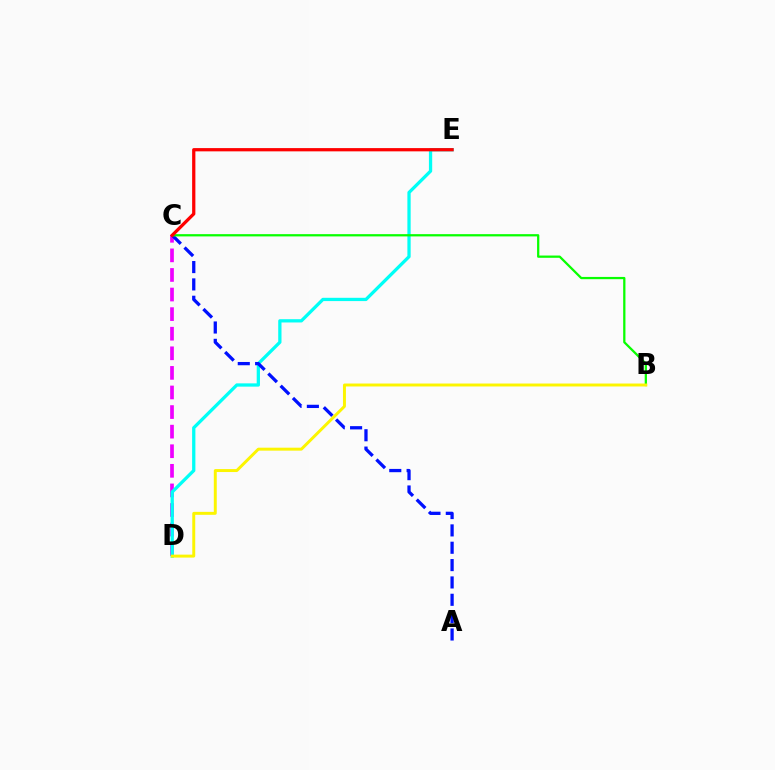{('C', 'D'): [{'color': '#ee00ff', 'line_style': 'dashed', 'thickness': 2.66}], ('D', 'E'): [{'color': '#00fff6', 'line_style': 'solid', 'thickness': 2.36}], ('A', 'C'): [{'color': '#0010ff', 'line_style': 'dashed', 'thickness': 2.36}], ('B', 'C'): [{'color': '#08ff00', 'line_style': 'solid', 'thickness': 1.62}], ('C', 'E'): [{'color': '#ff0000', 'line_style': 'solid', 'thickness': 2.34}], ('B', 'D'): [{'color': '#fcf500', 'line_style': 'solid', 'thickness': 2.13}]}